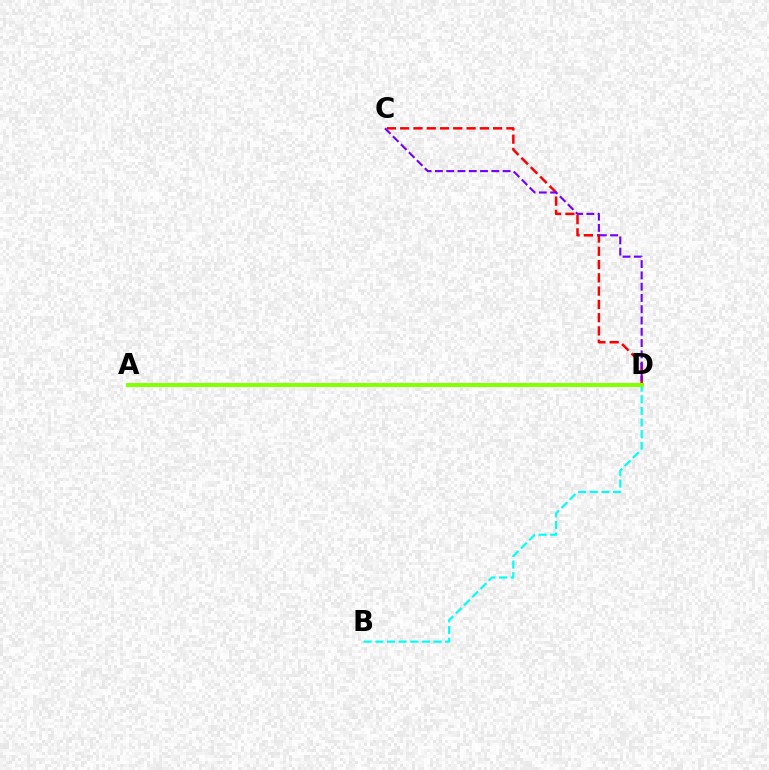{('C', 'D'): [{'color': '#ff0000', 'line_style': 'dashed', 'thickness': 1.8}, {'color': '#7200ff', 'line_style': 'dashed', 'thickness': 1.53}], ('B', 'D'): [{'color': '#00fff6', 'line_style': 'dashed', 'thickness': 1.58}], ('A', 'D'): [{'color': '#84ff00', 'line_style': 'solid', 'thickness': 2.81}]}